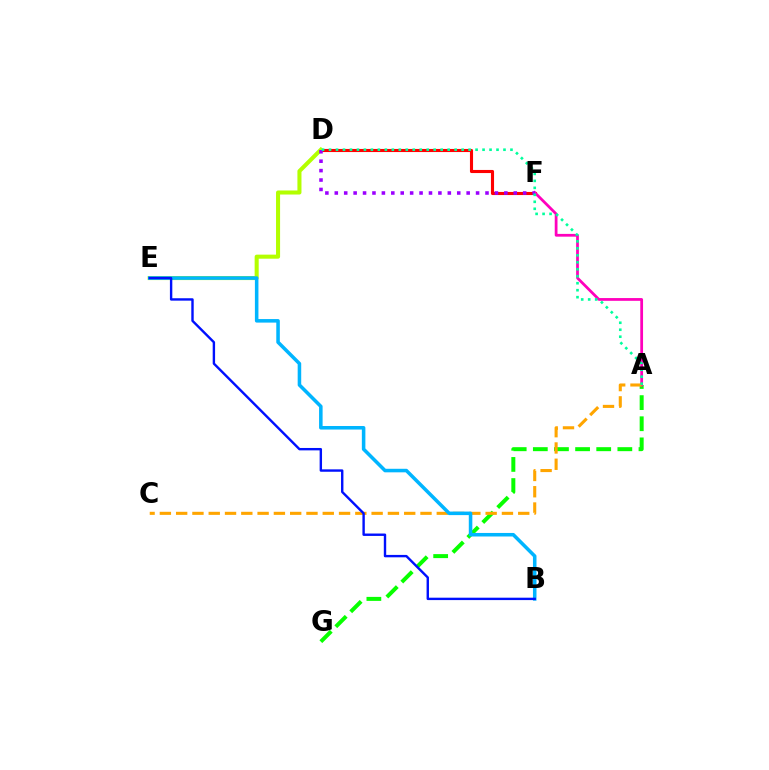{('D', 'F'): [{'color': '#ff0000', 'line_style': 'solid', 'thickness': 2.24}, {'color': '#9b00ff', 'line_style': 'dotted', 'thickness': 2.56}], ('D', 'E'): [{'color': '#b3ff00', 'line_style': 'solid', 'thickness': 2.92}], ('A', 'G'): [{'color': '#08ff00', 'line_style': 'dashed', 'thickness': 2.87}], ('A', 'F'): [{'color': '#ff00bd', 'line_style': 'solid', 'thickness': 1.99}], ('A', 'C'): [{'color': '#ffa500', 'line_style': 'dashed', 'thickness': 2.21}], ('B', 'E'): [{'color': '#00b5ff', 'line_style': 'solid', 'thickness': 2.55}, {'color': '#0010ff', 'line_style': 'solid', 'thickness': 1.73}], ('A', 'D'): [{'color': '#00ff9d', 'line_style': 'dotted', 'thickness': 1.9}]}